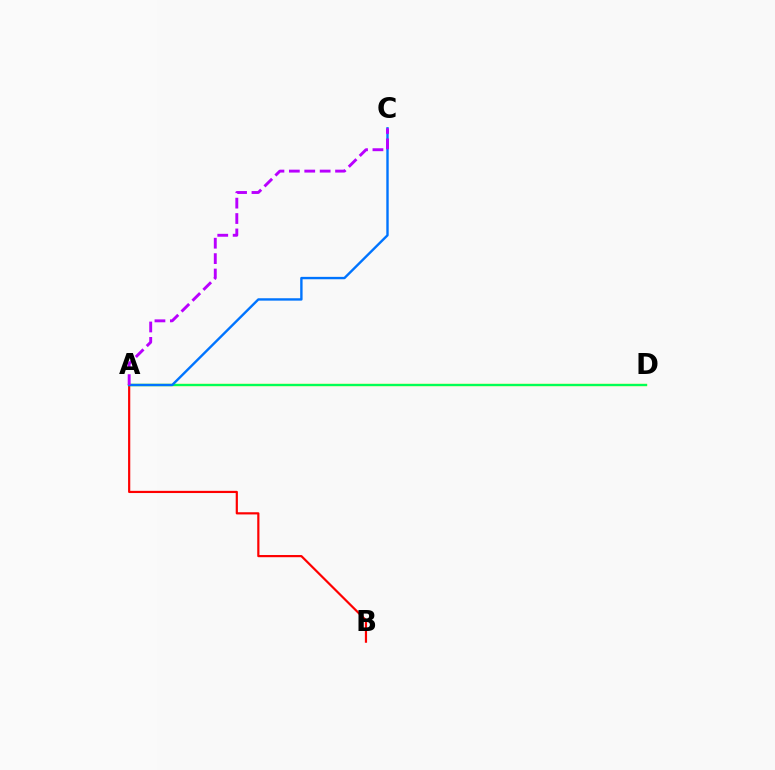{('A', 'D'): [{'color': '#d1ff00', 'line_style': 'solid', 'thickness': 1.72}, {'color': '#00ff5c', 'line_style': 'solid', 'thickness': 1.59}], ('A', 'B'): [{'color': '#ff0000', 'line_style': 'solid', 'thickness': 1.58}], ('A', 'C'): [{'color': '#0074ff', 'line_style': 'solid', 'thickness': 1.72}, {'color': '#b900ff', 'line_style': 'dashed', 'thickness': 2.09}]}